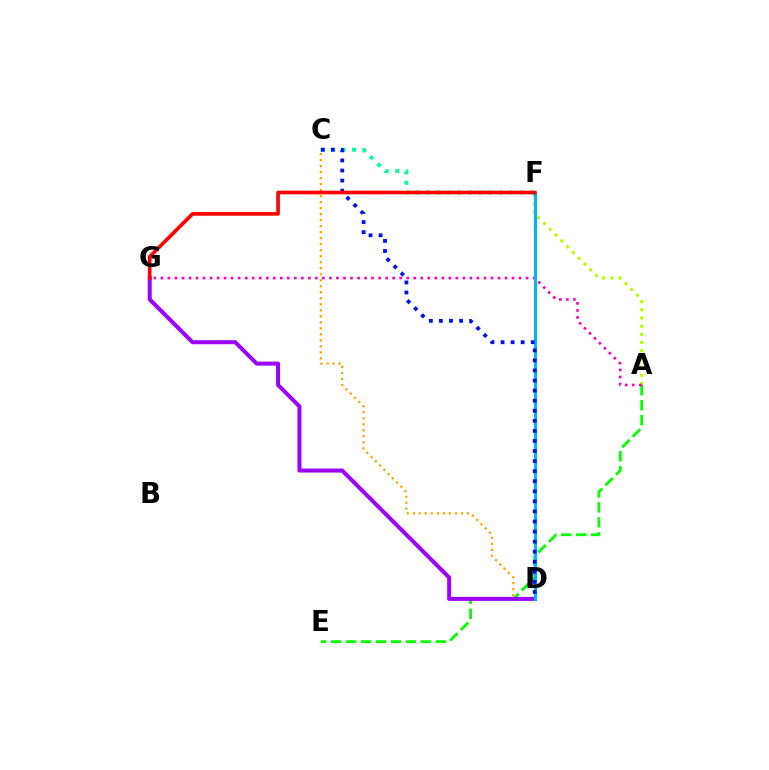{('A', 'E'): [{'color': '#08ff00', 'line_style': 'dashed', 'thickness': 2.04}], ('C', 'D'): [{'color': '#ffa500', 'line_style': 'dotted', 'thickness': 1.63}, {'color': '#0010ff', 'line_style': 'dotted', 'thickness': 2.74}], ('A', 'F'): [{'color': '#b3ff00', 'line_style': 'dotted', 'thickness': 2.22}], ('A', 'G'): [{'color': '#ff00bd', 'line_style': 'dotted', 'thickness': 1.91}], ('D', 'G'): [{'color': '#9b00ff', 'line_style': 'solid', 'thickness': 2.88}], ('C', 'F'): [{'color': '#00ff9d', 'line_style': 'dotted', 'thickness': 2.83}], ('D', 'F'): [{'color': '#00b5ff', 'line_style': 'solid', 'thickness': 2.26}], ('F', 'G'): [{'color': '#ff0000', 'line_style': 'solid', 'thickness': 2.61}]}